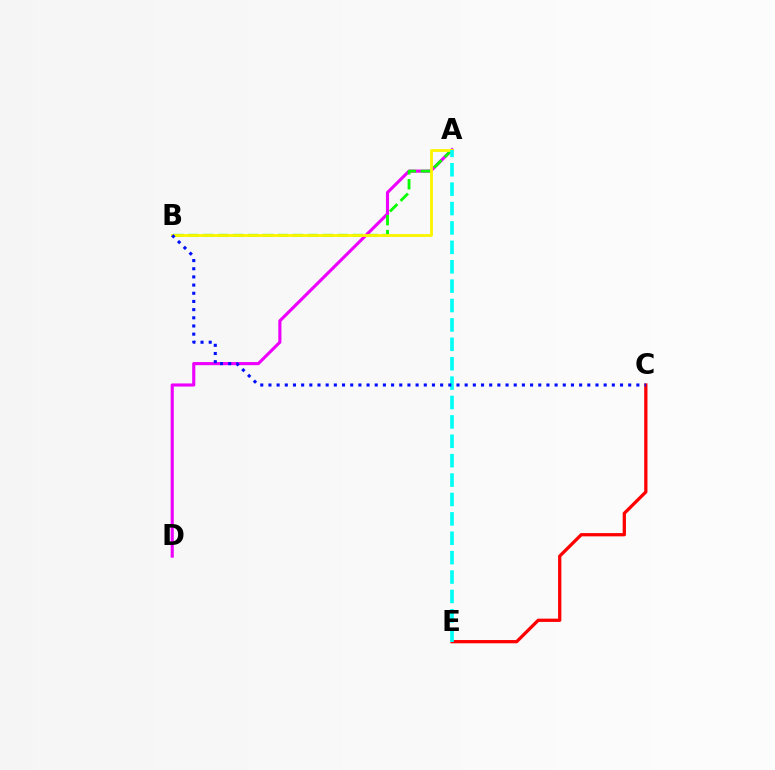{('C', 'E'): [{'color': '#ff0000', 'line_style': 'solid', 'thickness': 2.35}], ('A', 'D'): [{'color': '#ee00ff', 'line_style': 'solid', 'thickness': 2.24}], ('A', 'B'): [{'color': '#08ff00', 'line_style': 'dashed', 'thickness': 2.03}, {'color': '#fcf500', 'line_style': 'solid', 'thickness': 2.04}], ('A', 'E'): [{'color': '#00fff6', 'line_style': 'dashed', 'thickness': 2.63}], ('B', 'C'): [{'color': '#0010ff', 'line_style': 'dotted', 'thickness': 2.22}]}